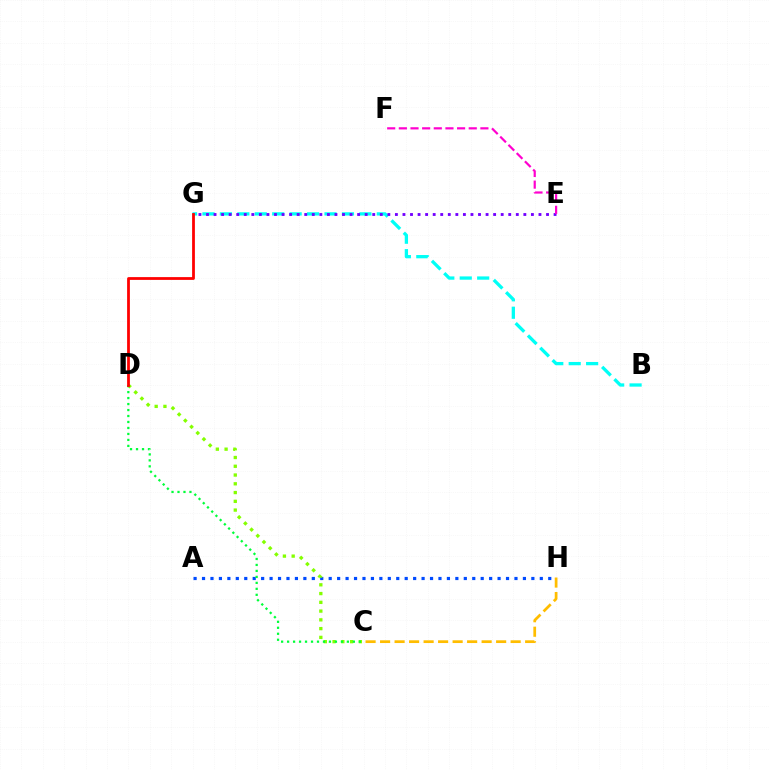{('B', 'G'): [{'color': '#00fff6', 'line_style': 'dashed', 'thickness': 2.37}], ('A', 'H'): [{'color': '#004bff', 'line_style': 'dotted', 'thickness': 2.29}], ('E', 'G'): [{'color': '#7200ff', 'line_style': 'dotted', 'thickness': 2.05}], ('C', 'D'): [{'color': '#84ff00', 'line_style': 'dotted', 'thickness': 2.38}, {'color': '#00ff39', 'line_style': 'dotted', 'thickness': 1.62}], ('E', 'F'): [{'color': '#ff00cf', 'line_style': 'dashed', 'thickness': 1.58}], ('C', 'H'): [{'color': '#ffbd00', 'line_style': 'dashed', 'thickness': 1.97}], ('D', 'G'): [{'color': '#ff0000', 'line_style': 'solid', 'thickness': 2.0}]}